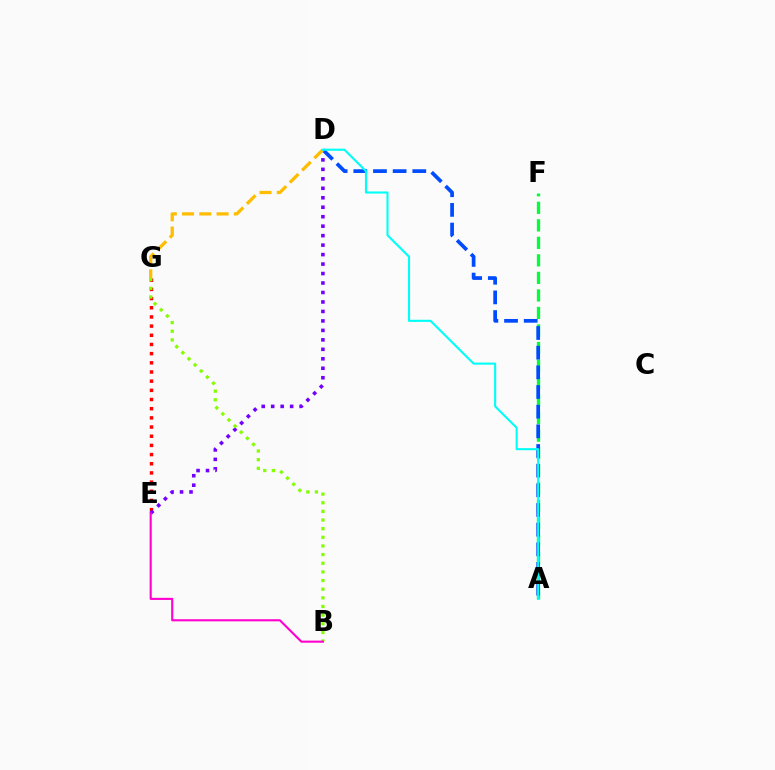{('E', 'G'): [{'color': '#ff0000', 'line_style': 'dotted', 'thickness': 2.49}], ('D', 'E'): [{'color': '#7200ff', 'line_style': 'dotted', 'thickness': 2.57}], ('A', 'F'): [{'color': '#00ff39', 'line_style': 'dashed', 'thickness': 2.38}], ('A', 'D'): [{'color': '#004bff', 'line_style': 'dashed', 'thickness': 2.67}, {'color': '#00fff6', 'line_style': 'solid', 'thickness': 1.52}], ('D', 'G'): [{'color': '#ffbd00', 'line_style': 'dashed', 'thickness': 2.34}], ('B', 'G'): [{'color': '#84ff00', 'line_style': 'dotted', 'thickness': 2.35}], ('B', 'E'): [{'color': '#ff00cf', 'line_style': 'solid', 'thickness': 1.52}]}